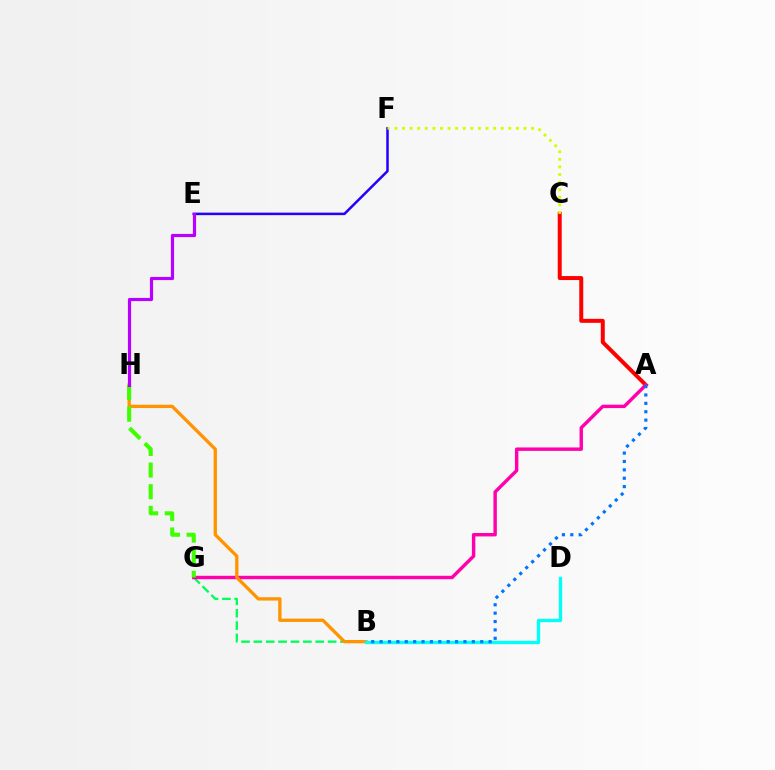{('E', 'F'): [{'color': '#2500ff', 'line_style': 'solid', 'thickness': 1.81}], ('B', 'G'): [{'color': '#00ff5c', 'line_style': 'dashed', 'thickness': 1.68}], ('A', 'C'): [{'color': '#ff0000', 'line_style': 'solid', 'thickness': 2.86}], ('A', 'G'): [{'color': '#ff00ac', 'line_style': 'solid', 'thickness': 2.46}], ('B', 'H'): [{'color': '#ff9400', 'line_style': 'solid', 'thickness': 2.39}], ('B', 'D'): [{'color': '#00fff6', 'line_style': 'solid', 'thickness': 2.41}], ('G', 'H'): [{'color': '#3dff00', 'line_style': 'dashed', 'thickness': 2.94}], ('E', 'H'): [{'color': '#b900ff', 'line_style': 'solid', 'thickness': 2.29}], ('C', 'F'): [{'color': '#d1ff00', 'line_style': 'dotted', 'thickness': 2.06}], ('A', 'B'): [{'color': '#0074ff', 'line_style': 'dotted', 'thickness': 2.28}]}